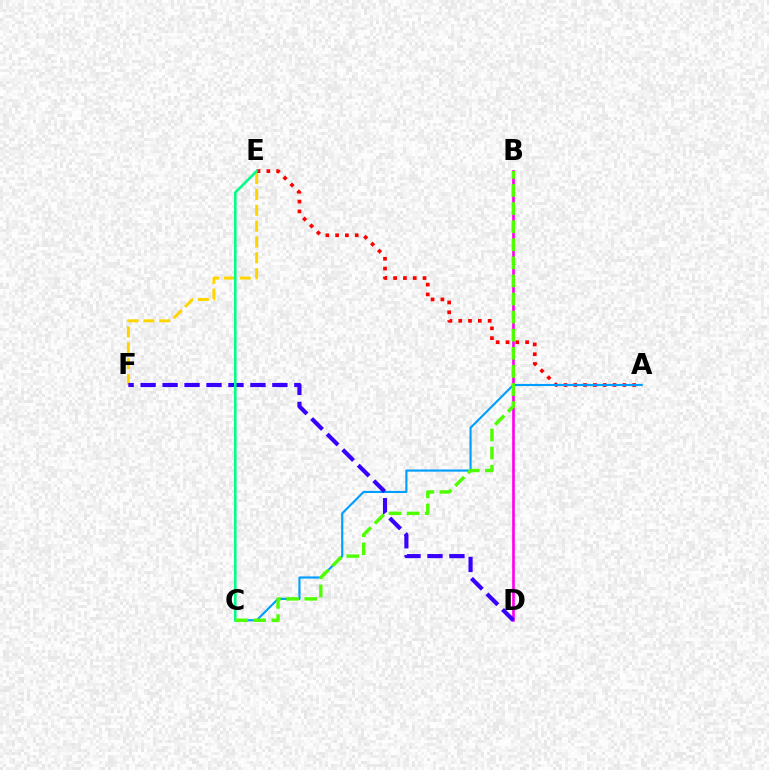{('A', 'E'): [{'color': '#ff0000', 'line_style': 'dotted', 'thickness': 2.66}], ('E', 'F'): [{'color': '#ffd500', 'line_style': 'dashed', 'thickness': 2.15}], ('B', 'D'): [{'color': '#ff00ed', 'line_style': 'solid', 'thickness': 1.91}], ('A', 'C'): [{'color': '#009eff', 'line_style': 'solid', 'thickness': 1.54}], ('D', 'F'): [{'color': '#3700ff', 'line_style': 'dashed', 'thickness': 2.98}], ('C', 'E'): [{'color': '#00ff86', 'line_style': 'solid', 'thickness': 1.87}], ('B', 'C'): [{'color': '#4fff00', 'line_style': 'dashed', 'thickness': 2.46}]}